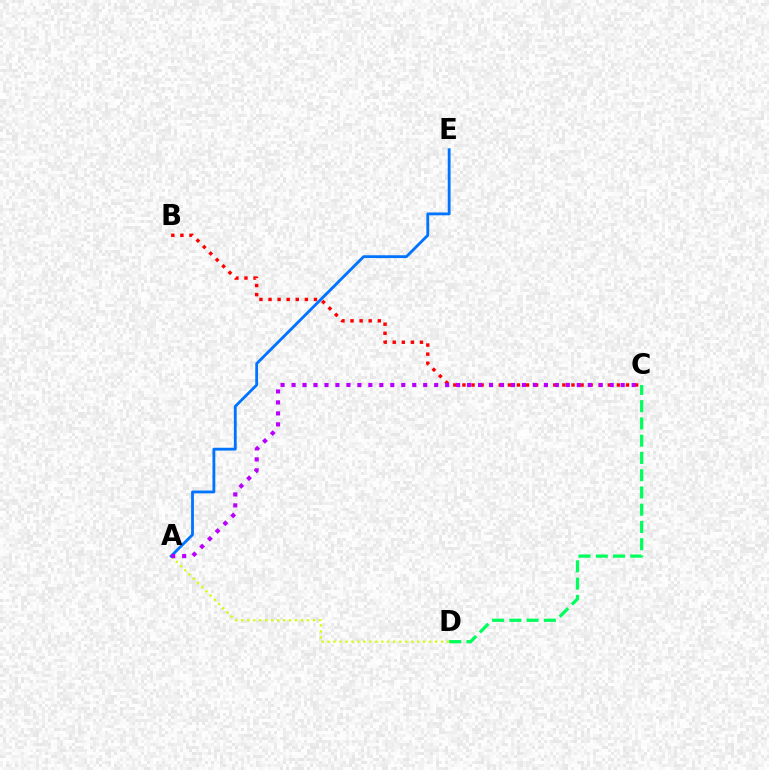{('B', 'C'): [{'color': '#ff0000', 'line_style': 'dotted', 'thickness': 2.47}], ('A', 'D'): [{'color': '#d1ff00', 'line_style': 'dotted', 'thickness': 1.62}], ('A', 'E'): [{'color': '#0074ff', 'line_style': 'solid', 'thickness': 2.03}], ('C', 'D'): [{'color': '#00ff5c', 'line_style': 'dashed', 'thickness': 2.34}], ('A', 'C'): [{'color': '#b900ff', 'line_style': 'dotted', 'thickness': 2.98}]}